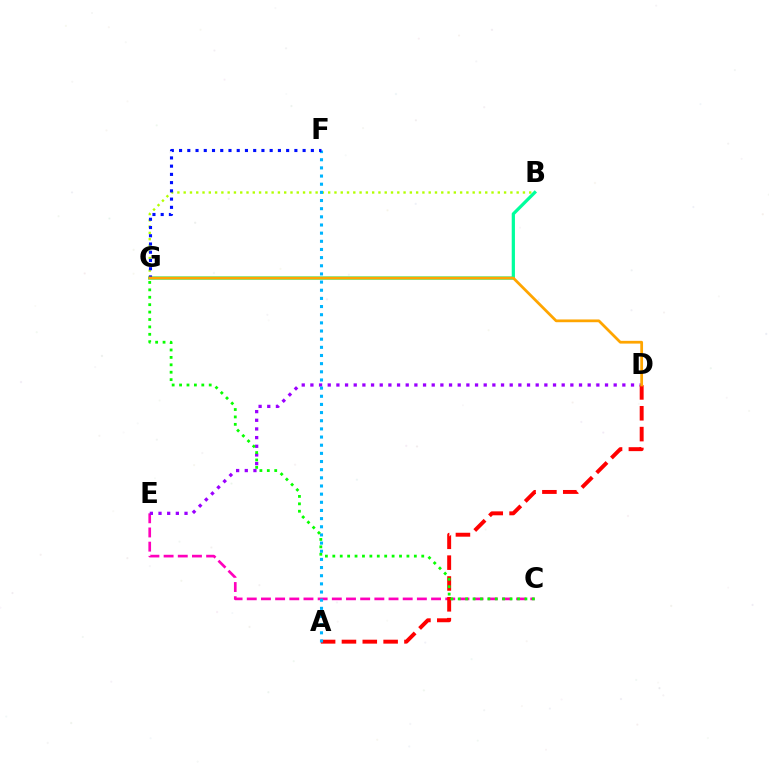{('B', 'G'): [{'color': '#b3ff00', 'line_style': 'dotted', 'thickness': 1.71}, {'color': '#00ff9d', 'line_style': 'solid', 'thickness': 2.33}], ('C', 'E'): [{'color': '#ff00bd', 'line_style': 'dashed', 'thickness': 1.93}], ('D', 'E'): [{'color': '#9b00ff', 'line_style': 'dotted', 'thickness': 2.35}], ('A', 'D'): [{'color': '#ff0000', 'line_style': 'dashed', 'thickness': 2.83}], ('A', 'F'): [{'color': '#00b5ff', 'line_style': 'dotted', 'thickness': 2.22}], ('F', 'G'): [{'color': '#0010ff', 'line_style': 'dotted', 'thickness': 2.24}], ('D', 'G'): [{'color': '#ffa500', 'line_style': 'solid', 'thickness': 1.98}], ('C', 'G'): [{'color': '#08ff00', 'line_style': 'dotted', 'thickness': 2.01}]}